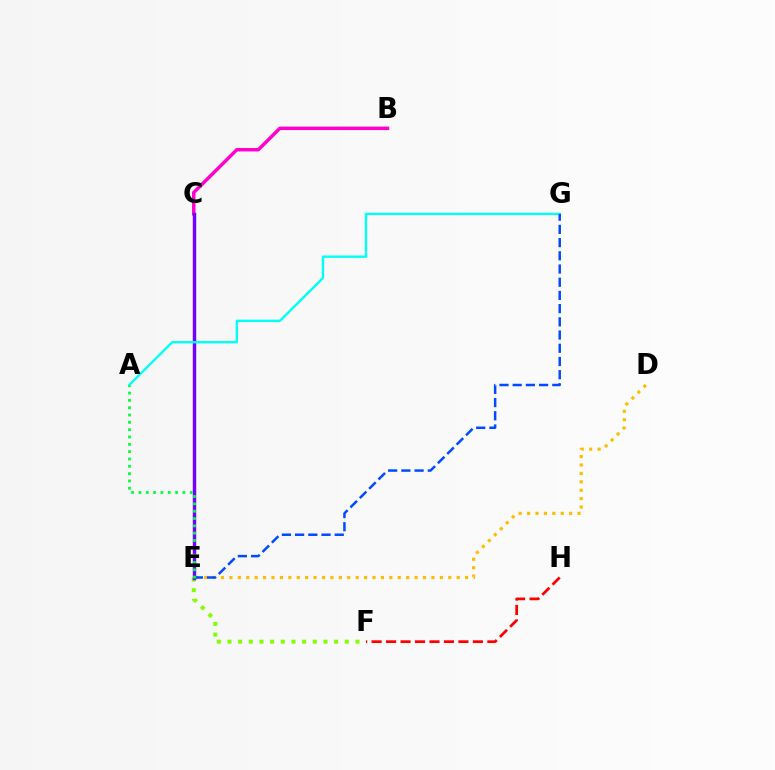{('B', 'C'): [{'color': '#ff00cf', 'line_style': 'solid', 'thickness': 2.48}], ('E', 'F'): [{'color': '#84ff00', 'line_style': 'dotted', 'thickness': 2.9}], ('C', 'E'): [{'color': '#7200ff', 'line_style': 'solid', 'thickness': 2.47}], ('D', 'E'): [{'color': '#ffbd00', 'line_style': 'dotted', 'thickness': 2.29}], ('A', 'G'): [{'color': '#00fff6', 'line_style': 'solid', 'thickness': 1.7}], ('E', 'G'): [{'color': '#004bff', 'line_style': 'dashed', 'thickness': 1.79}], ('F', 'H'): [{'color': '#ff0000', 'line_style': 'dashed', 'thickness': 1.97}], ('A', 'E'): [{'color': '#00ff39', 'line_style': 'dotted', 'thickness': 1.99}]}